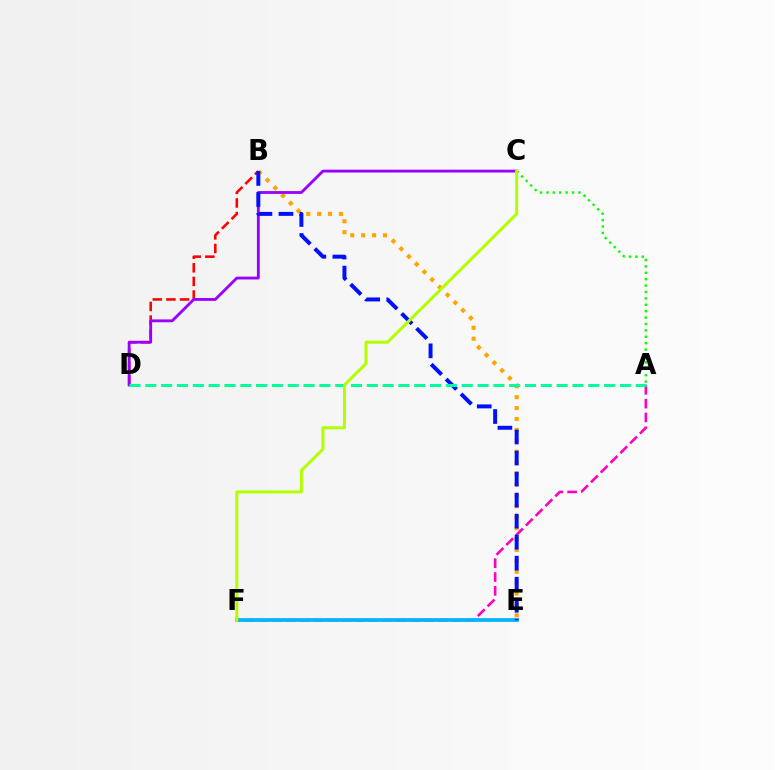{('B', 'E'): [{'color': '#ffa500', 'line_style': 'dotted', 'thickness': 2.96}, {'color': '#0010ff', 'line_style': 'dashed', 'thickness': 2.86}], ('A', 'F'): [{'color': '#ff00bd', 'line_style': 'dashed', 'thickness': 1.88}], ('B', 'D'): [{'color': '#ff0000', 'line_style': 'dashed', 'thickness': 1.85}], ('E', 'F'): [{'color': '#00b5ff', 'line_style': 'solid', 'thickness': 2.69}], ('A', 'C'): [{'color': '#08ff00', 'line_style': 'dotted', 'thickness': 1.74}], ('C', 'D'): [{'color': '#9b00ff', 'line_style': 'solid', 'thickness': 2.05}], ('A', 'D'): [{'color': '#00ff9d', 'line_style': 'dashed', 'thickness': 2.15}], ('C', 'F'): [{'color': '#b3ff00', 'line_style': 'solid', 'thickness': 2.17}]}